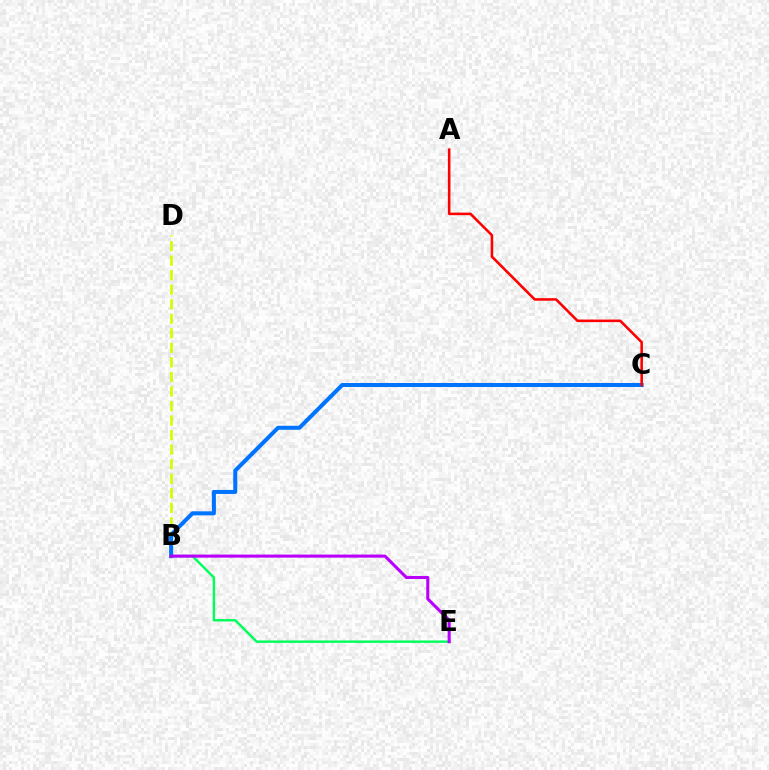{('B', 'D'): [{'color': '#d1ff00', 'line_style': 'dashed', 'thickness': 1.98}], ('B', 'C'): [{'color': '#0074ff', 'line_style': 'solid', 'thickness': 2.9}], ('B', 'E'): [{'color': '#00ff5c', 'line_style': 'solid', 'thickness': 1.75}, {'color': '#b900ff', 'line_style': 'solid', 'thickness': 2.21}], ('A', 'C'): [{'color': '#ff0000', 'line_style': 'solid', 'thickness': 1.85}]}